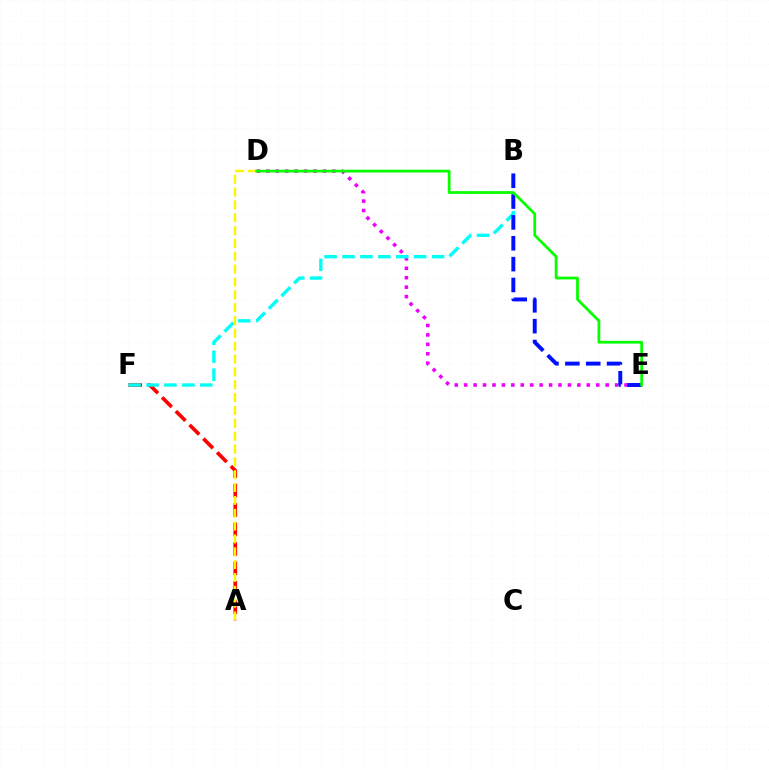{('D', 'E'): [{'color': '#ee00ff', 'line_style': 'dotted', 'thickness': 2.56}, {'color': '#08ff00', 'line_style': 'solid', 'thickness': 1.99}], ('A', 'F'): [{'color': '#ff0000', 'line_style': 'dashed', 'thickness': 2.64}], ('B', 'F'): [{'color': '#00fff6', 'line_style': 'dashed', 'thickness': 2.43}], ('B', 'E'): [{'color': '#0010ff', 'line_style': 'dashed', 'thickness': 2.83}], ('A', 'D'): [{'color': '#fcf500', 'line_style': 'dashed', 'thickness': 1.75}]}